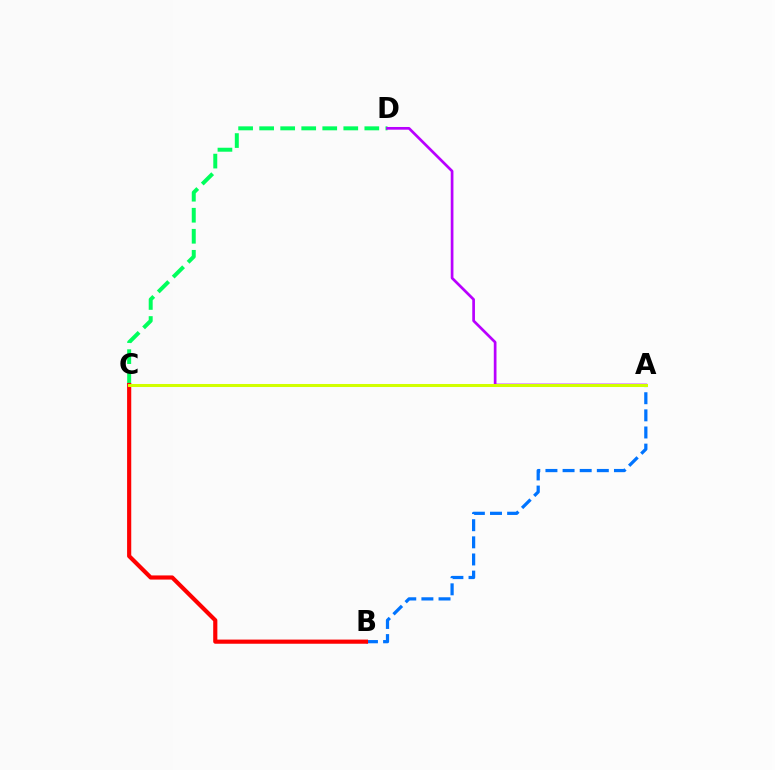{('C', 'D'): [{'color': '#00ff5c', 'line_style': 'dashed', 'thickness': 2.86}], ('A', 'D'): [{'color': '#b900ff', 'line_style': 'solid', 'thickness': 1.94}], ('A', 'B'): [{'color': '#0074ff', 'line_style': 'dashed', 'thickness': 2.33}], ('B', 'C'): [{'color': '#ff0000', 'line_style': 'solid', 'thickness': 2.99}], ('A', 'C'): [{'color': '#d1ff00', 'line_style': 'solid', 'thickness': 2.18}]}